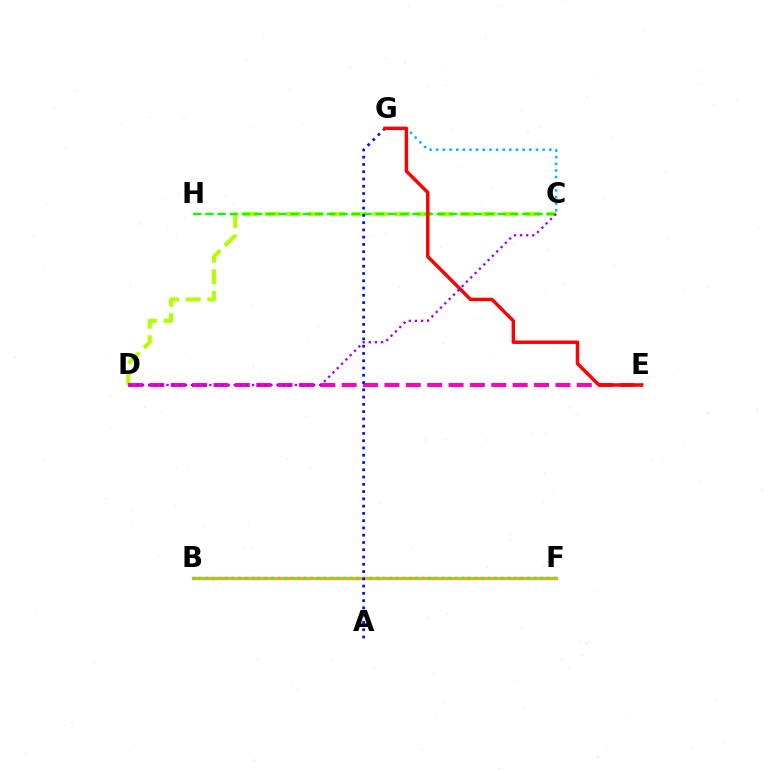{('B', 'F'): [{'color': '#ffa500', 'line_style': 'solid', 'thickness': 2.42}, {'color': '#00ff9d', 'line_style': 'dotted', 'thickness': 1.78}], ('C', 'D'): [{'color': '#b3ff00', 'line_style': 'dashed', 'thickness': 2.95}, {'color': '#9b00ff', 'line_style': 'dotted', 'thickness': 1.66}], ('C', 'H'): [{'color': '#08ff00', 'line_style': 'dashed', 'thickness': 1.65}], ('D', 'E'): [{'color': '#ff00bd', 'line_style': 'dashed', 'thickness': 2.9}], ('A', 'G'): [{'color': '#0010ff', 'line_style': 'dotted', 'thickness': 1.98}], ('C', 'G'): [{'color': '#00b5ff', 'line_style': 'dotted', 'thickness': 1.81}], ('E', 'G'): [{'color': '#ff0000', 'line_style': 'solid', 'thickness': 2.47}]}